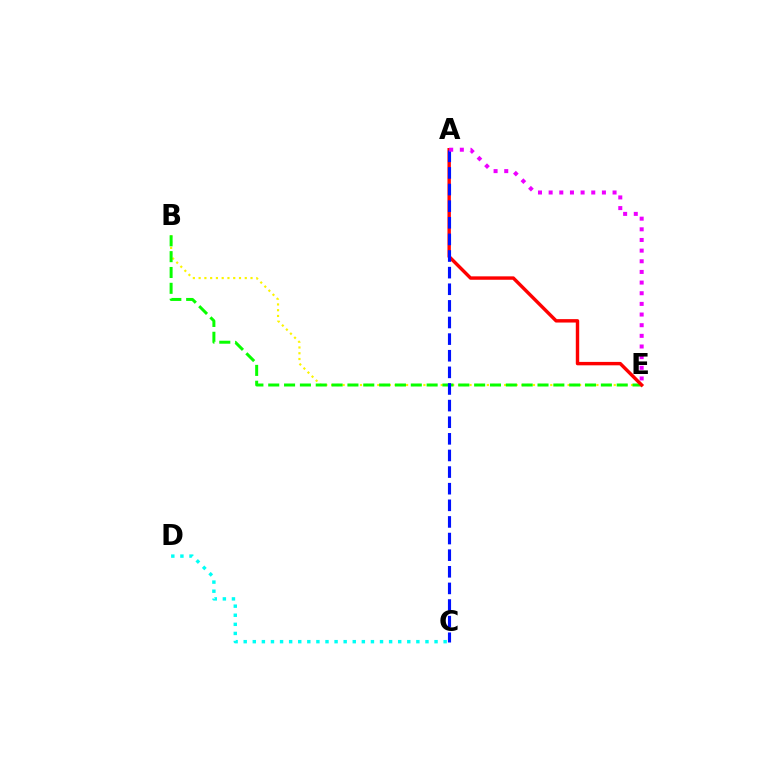{('B', 'E'): [{'color': '#fcf500', 'line_style': 'dotted', 'thickness': 1.57}, {'color': '#08ff00', 'line_style': 'dashed', 'thickness': 2.15}], ('A', 'E'): [{'color': '#ff0000', 'line_style': 'solid', 'thickness': 2.46}, {'color': '#ee00ff', 'line_style': 'dotted', 'thickness': 2.89}], ('C', 'D'): [{'color': '#00fff6', 'line_style': 'dotted', 'thickness': 2.47}], ('A', 'C'): [{'color': '#0010ff', 'line_style': 'dashed', 'thickness': 2.26}]}